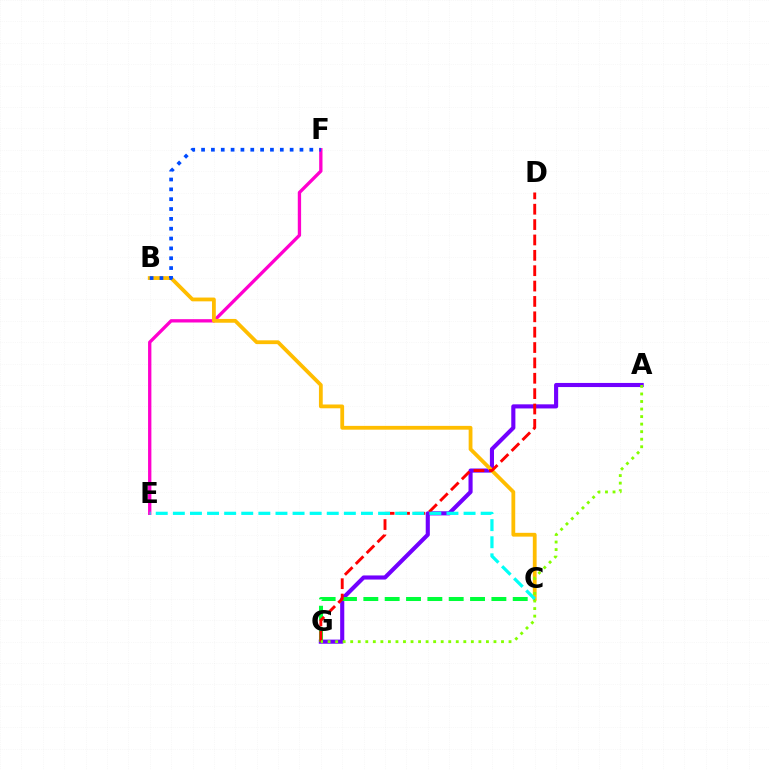{('E', 'F'): [{'color': '#ff00cf', 'line_style': 'solid', 'thickness': 2.39}], ('A', 'G'): [{'color': '#7200ff', 'line_style': 'solid', 'thickness': 2.96}, {'color': '#84ff00', 'line_style': 'dotted', 'thickness': 2.05}], ('B', 'C'): [{'color': '#ffbd00', 'line_style': 'solid', 'thickness': 2.73}], ('C', 'G'): [{'color': '#00ff39', 'line_style': 'dashed', 'thickness': 2.9}], ('D', 'G'): [{'color': '#ff0000', 'line_style': 'dashed', 'thickness': 2.09}], ('B', 'F'): [{'color': '#004bff', 'line_style': 'dotted', 'thickness': 2.67}], ('C', 'E'): [{'color': '#00fff6', 'line_style': 'dashed', 'thickness': 2.32}]}